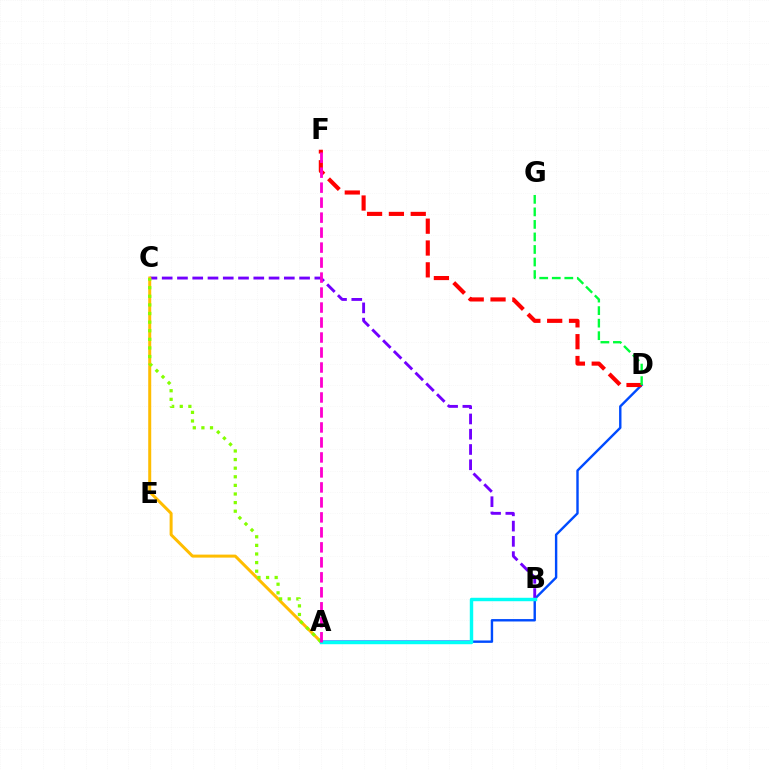{('A', 'D'): [{'color': '#004bff', 'line_style': 'solid', 'thickness': 1.73}], ('B', 'C'): [{'color': '#7200ff', 'line_style': 'dashed', 'thickness': 2.07}], ('A', 'C'): [{'color': '#ffbd00', 'line_style': 'solid', 'thickness': 2.16}, {'color': '#84ff00', 'line_style': 'dotted', 'thickness': 2.34}], ('A', 'B'): [{'color': '#00fff6', 'line_style': 'solid', 'thickness': 2.47}], ('D', 'F'): [{'color': '#ff0000', 'line_style': 'dashed', 'thickness': 2.97}], ('D', 'G'): [{'color': '#00ff39', 'line_style': 'dashed', 'thickness': 1.7}], ('A', 'F'): [{'color': '#ff00cf', 'line_style': 'dashed', 'thickness': 2.04}]}